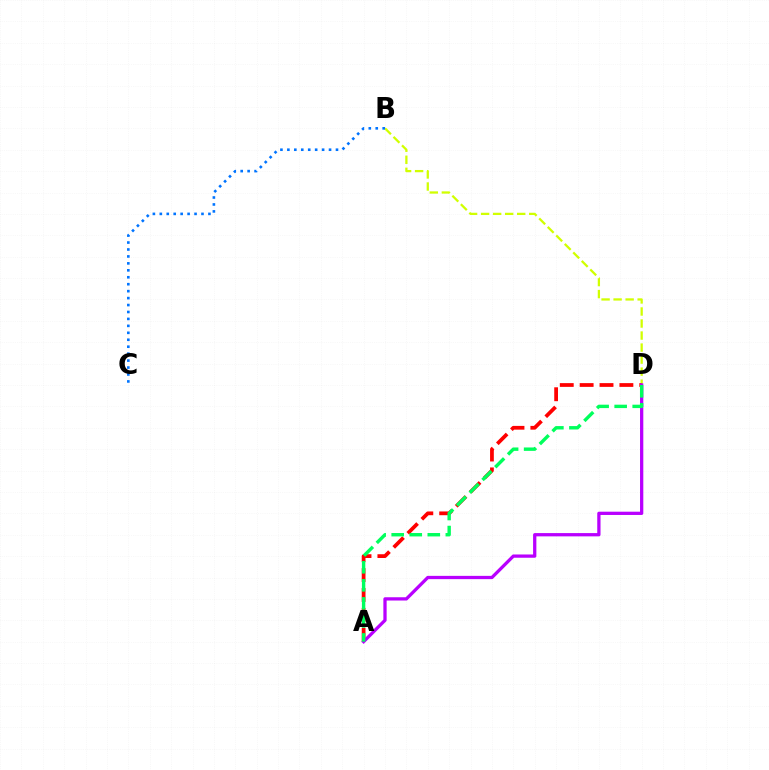{('B', 'D'): [{'color': '#d1ff00', 'line_style': 'dashed', 'thickness': 1.63}], ('A', 'D'): [{'color': '#ff0000', 'line_style': 'dashed', 'thickness': 2.7}, {'color': '#b900ff', 'line_style': 'solid', 'thickness': 2.36}, {'color': '#00ff5c', 'line_style': 'dashed', 'thickness': 2.45}], ('B', 'C'): [{'color': '#0074ff', 'line_style': 'dotted', 'thickness': 1.89}]}